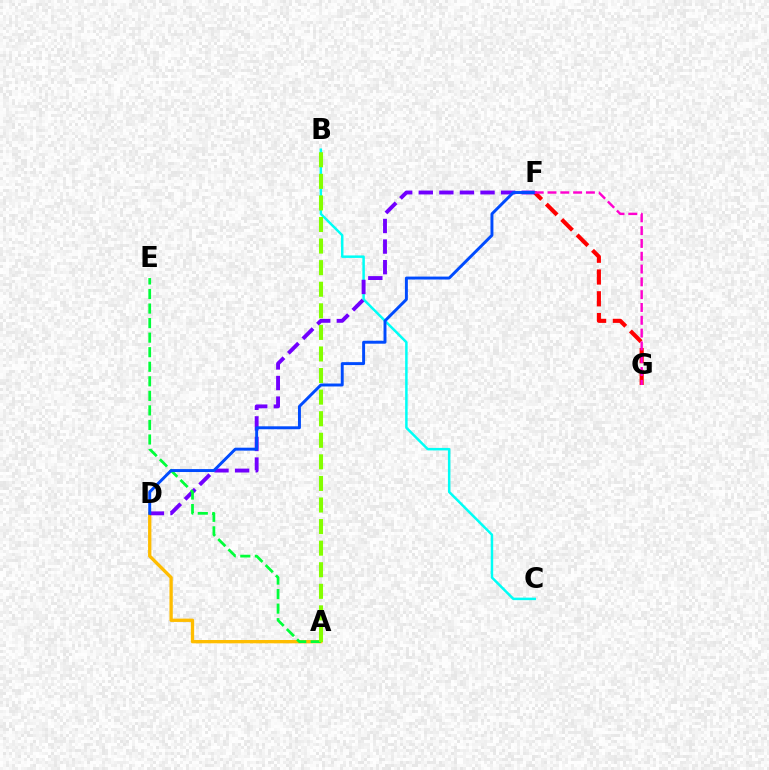{('F', 'G'): [{'color': '#ff0000', 'line_style': 'dashed', 'thickness': 2.96}, {'color': '#ff00cf', 'line_style': 'dashed', 'thickness': 1.74}], ('B', 'C'): [{'color': '#00fff6', 'line_style': 'solid', 'thickness': 1.8}], ('A', 'D'): [{'color': '#ffbd00', 'line_style': 'solid', 'thickness': 2.39}], ('D', 'F'): [{'color': '#7200ff', 'line_style': 'dashed', 'thickness': 2.8}, {'color': '#004bff', 'line_style': 'solid', 'thickness': 2.12}], ('A', 'E'): [{'color': '#00ff39', 'line_style': 'dashed', 'thickness': 1.98}], ('A', 'B'): [{'color': '#84ff00', 'line_style': 'dashed', 'thickness': 2.93}]}